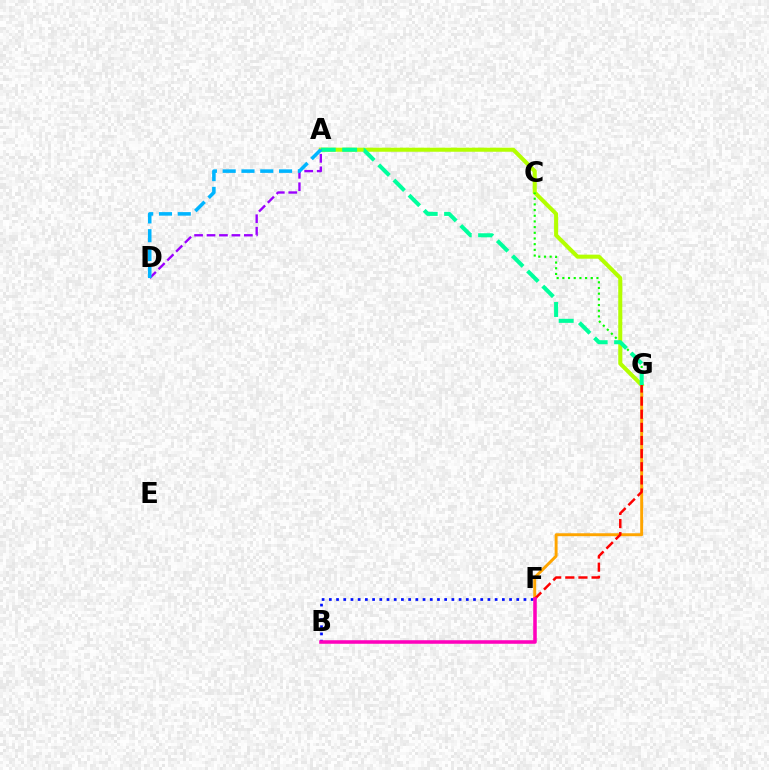{('F', 'G'): [{'color': '#ffa500', 'line_style': 'solid', 'thickness': 2.11}, {'color': '#ff0000', 'line_style': 'dashed', 'thickness': 1.78}], ('A', 'G'): [{'color': '#b3ff00', 'line_style': 'solid', 'thickness': 2.91}, {'color': '#00ff9d', 'line_style': 'dashed', 'thickness': 2.91}], ('C', 'G'): [{'color': '#08ff00', 'line_style': 'dotted', 'thickness': 1.54}], ('B', 'F'): [{'color': '#0010ff', 'line_style': 'dotted', 'thickness': 1.96}, {'color': '#ff00bd', 'line_style': 'solid', 'thickness': 2.55}], ('A', 'D'): [{'color': '#9b00ff', 'line_style': 'dashed', 'thickness': 1.69}, {'color': '#00b5ff', 'line_style': 'dashed', 'thickness': 2.55}]}